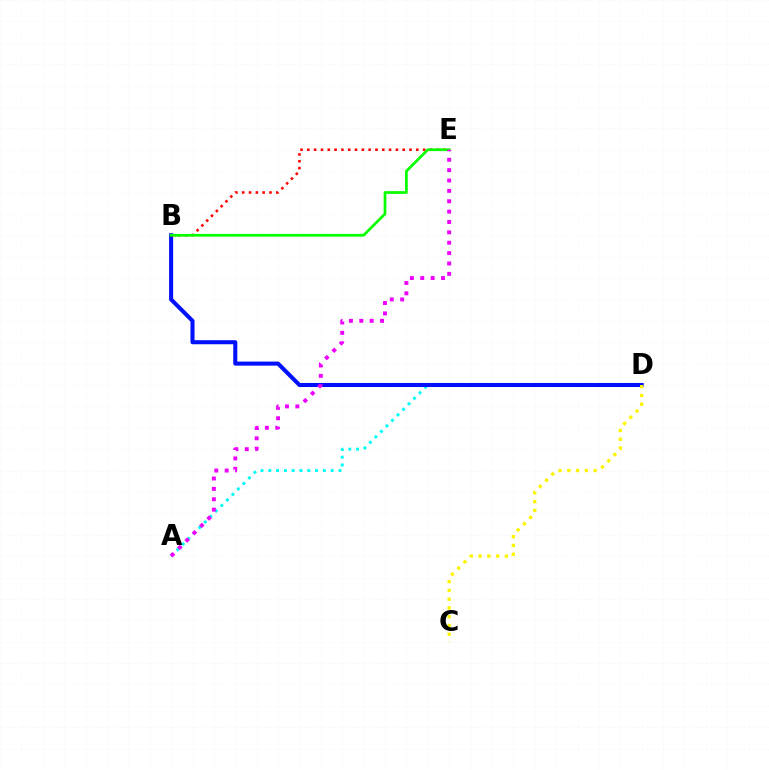{('A', 'D'): [{'color': '#00fff6', 'line_style': 'dotted', 'thickness': 2.12}], ('B', 'D'): [{'color': '#0010ff', 'line_style': 'solid', 'thickness': 2.92}], ('B', 'E'): [{'color': '#ff0000', 'line_style': 'dotted', 'thickness': 1.85}, {'color': '#08ff00', 'line_style': 'solid', 'thickness': 1.97}], ('A', 'E'): [{'color': '#ee00ff', 'line_style': 'dotted', 'thickness': 2.82}], ('C', 'D'): [{'color': '#fcf500', 'line_style': 'dotted', 'thickness': 2.39}]}